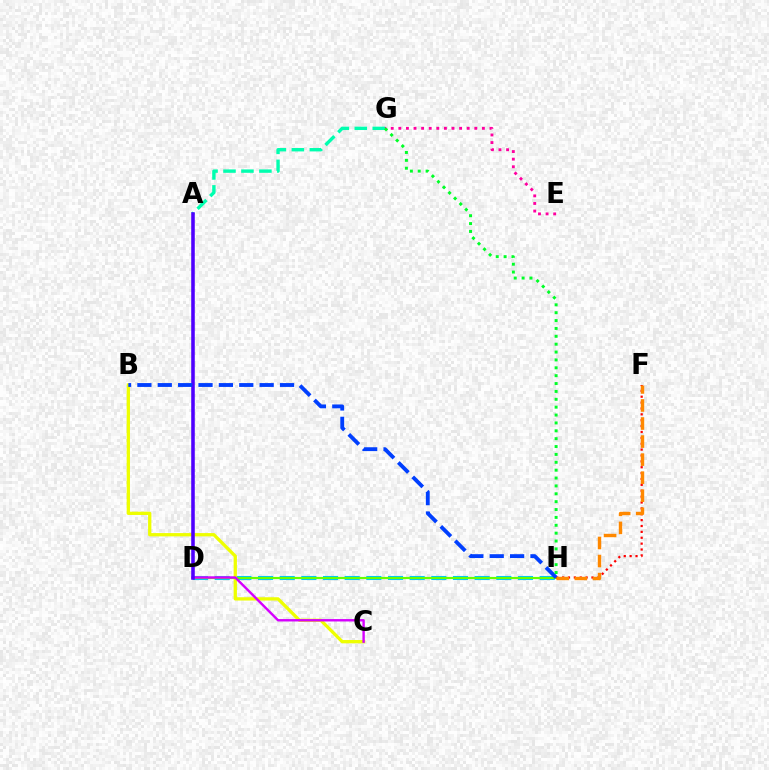{('D', 'H'): [{'color': '#00c7ff', 'line_style': 'dashed', 'thickness': 2.94}, {'color': '#66ff00', 'line_style': 'solid', 'thickness': 1.57}], ('B', 'C'): [{'color': '#eeff00', 'line_style': 'solid', 'thickness': 2.37}], ('A', 'G'): [{'color': '#00ffaf', 'line_style': 'dashed', 'thickness': 2.44}], ('E', 'G'): [{'color': '#ff00a0', 'line_style': 'dotted', 'thickness': 2.06}], ('C', 'D'): [{'color': '#d600ff', 'line_style': 'solid', 'thickness': 1.73}], ('A', 'D'): [{'color': '#4f00ff', 'line_style': 'solid', 'thickness': 2.56}], ('F', 'H'): [{'color': '#ff0000', 'line_style': 'dotted', 'thickness': 1.6}, {'color': '#ff8800', 'line_style': 'dashed', 'thickness': 2.45}], ('B', 'H'): [{'color': '#003fff', 'line_style': 'dashed', 'thickness': 2.77}], ('G', 'H'): [{'color': '#00ff27', 'line_style': 'dotted', 'thickness': 2.14}]}